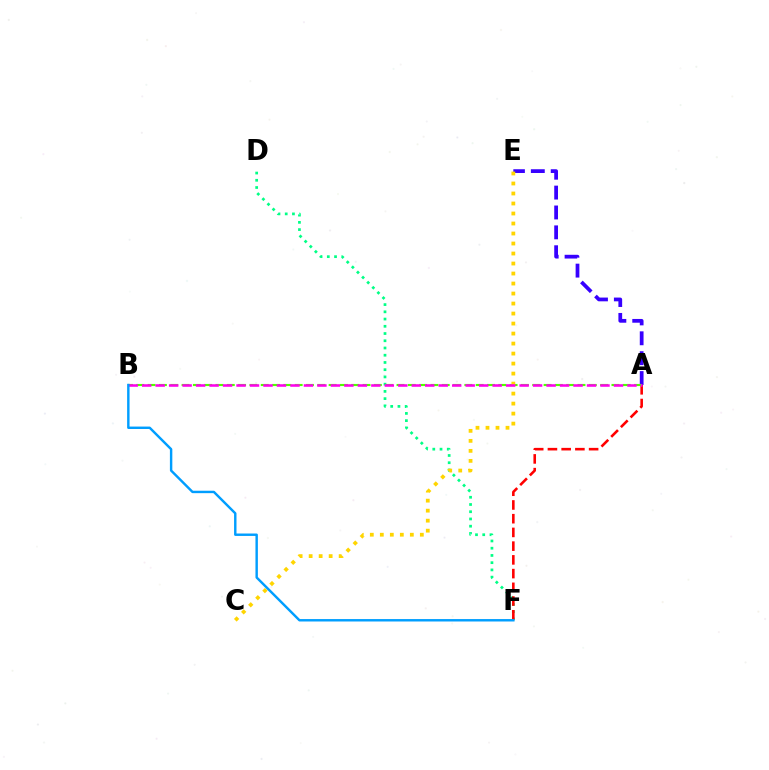{('D', 'F'): [{'color': '#00ff86', 'line_style': 'dotted', 'thickness': 1.97}], ('A', 'E'): [{'color': '#3700ff', 'line_style': 'dashed', 'thickness': 2.7}], ('A', 'F'): [{'color': '#ff0000', 'line_style': 'dashed', 'thickness': 1.86}], ('A', 'B'): [{'color': '#4fff00', 'line_style': 'dashed', 'thickness': 1.54}, {'color': '#ff00ed', 'line_style': 'dashed', 'thickness': 1.83}], ('C', 'E'): [{'color': '#ffd500', 'line_style': 'dotted', 'thickness': 2.72}], ('B', 'F'): [{'color': '#009eff', 'line_style': 'solid', 'thickness': 1.75}]}